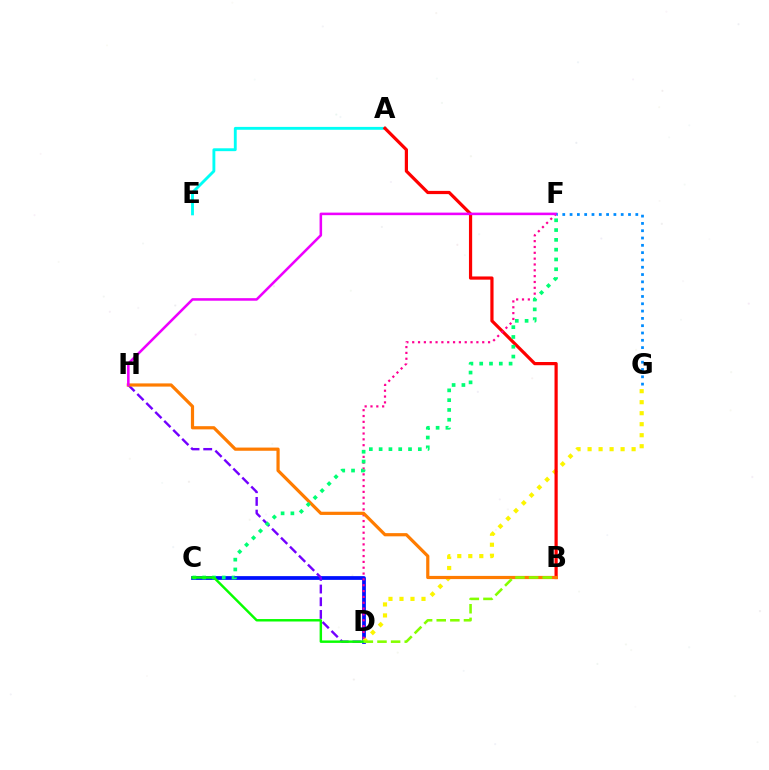{('C', 'D'): [{'color': '#0010ff', 'line_style': 'solid', 'thickness': 2.7}, {'color': '#08ff00', 'line_style': 'solid', 'thickness': 1.76}], ('D', 'G'): [{'color': '#fcf500', 'line_style': 'dotted', 'thickness': 2.99}], ('A', 'E'): [{'color': '#00fff6', 'line_style': 'solid', 'thickness': 2.07}], ('A', 'B'): [{'color': '#ff0000', 'line_style': 'solid', 'thickness': 2.31}], ('D', 'F'): [{'color': '#ff0094', 'line_style': 'dotted', 'thickness': 1.59}], ('D', 'H'): [{'color': '#7200ff', 'line_style': 'dashed', 'thickness': 1.72}], ('B', 'H'): [{'color': '#ff7c00', 'line_style': 'solid', 'thickness': 2.3}], ('F', 'H'): [{'color': '#ee00ff', 'line_style': 'solid', 'thickness': 1.84}], ('C', 'F'): [{'color': '#00ff74', 'line_style': 'dotted', 'thickness': 2.66}], ('F', 'G'): [{'color': '#008cff', 'line_style': 'dotted', 'thickness': 1.98}], ('B', 'D'): [{'color': '#84ff00', 'line_style': 'dashed', 'thickness': 1.85}]}